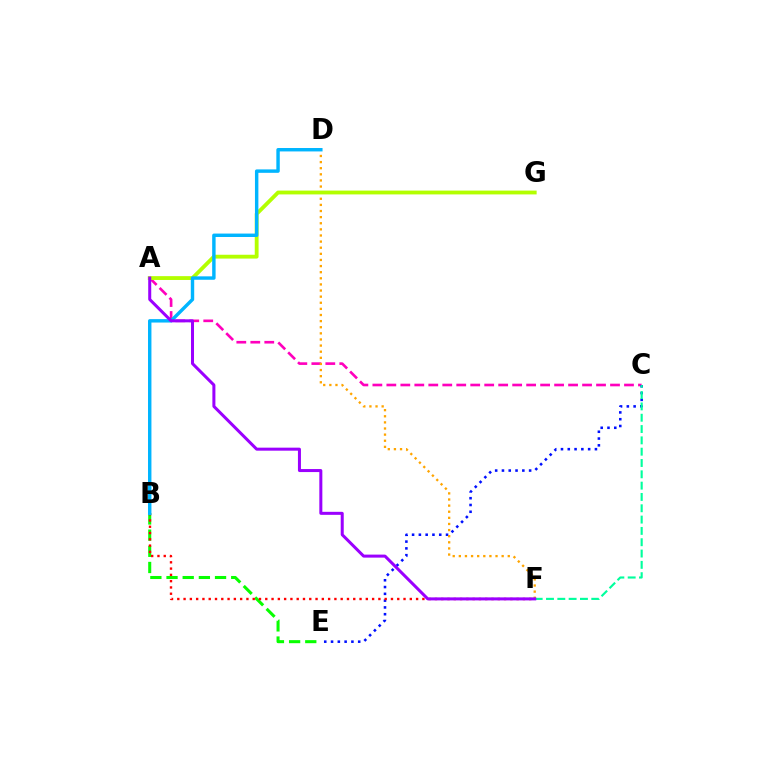{('A', 'C'): [{'color': '#ff00bd', 'line_style': 'dashed', 'thickness': 1.9}], ('C', 'E'): [{'color': '#0010ff', 'line_style': 'dotted', 'thickness': 1.84}], ('D', 'F'): [{'color': '#ffa500', 'line_style': 'dotted', 'thickness': 1.66}], ('B', 'E'): [{'color': '#08ff00', 'line_style': 'dashed', 'thickness': 2.2}], ('C', 'F'): [{'color': '#00ff9d', 'line_style': 'dashed', 'thickness': 1.54}], ('B', 'F'): [{'color': '#ff0000', 'line_style': 'dotted', 'thickness': 1.71}], ('A', 'G'): [{'color': '#b3ff00', 'line_style': 'solid', 'thickness': 2.76}], ('B', 'D'): [{'color': '#00b5ff', 'line_style': 'solid', 'thickness': 2.46}], ('A', 'F'): [{'color': '#9b00ff', 'line_style': 'solid', 'thickness': 2.17}]}